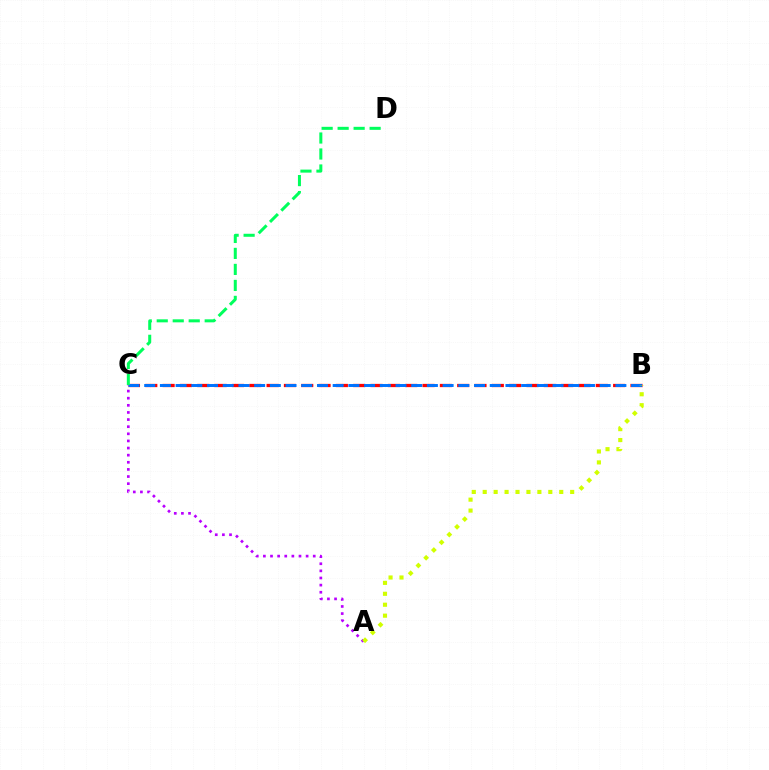{('B', 'C'): [{'color': '#ff0000', 'line_style': 'dashed', 'thickness': 2.35}, {'color': '#0074ff', 'line_style': 'dashed', 'thickness': 2.13}], ('A', 'C'): [{'color': '#b900ff', 'line_style': 'dotted', 'thickness': 1.93}], ('A', 'B'): [{'color': '#d1ff00', 'line_style': 'dotted', 'thickness': 2.97}], ('C', 'D'): [{'color': '#00ff5c', 'line_style': 'dashed', 'thickness': 2.17}]}